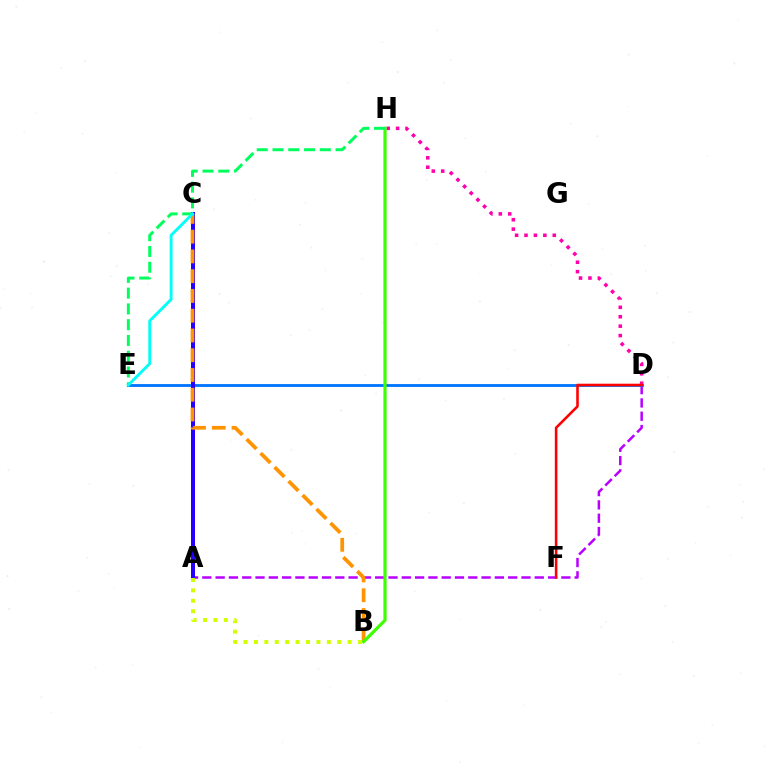{('D', 'H'): [{'color': '#ff00ac', 'line_style': 'dotted', 'thickness': 2.56}], ('A', 'D'): [{'color': '#b900ff', 'line_style': 'dashed', 'thickness': 1.81}], ('D', 'E'): [{'color': '#0074ff', 'line_style': 'solid', 'thickness': 2.04}], ('A', 'C'): [{'color': '#2500ff', 'line_style': 'solid', 'thickness': 2.89}], ('B', 'C'): [{'color': '#ff9400', 'line_style': 'dashed', 'thickness': 2.68}], ('B', 'H'): [{'color': '#3dff00', 'line_style': 'solid', 'thickness': 2.3}], ('E', 'H'): [{'color': '#00ff5c', 'line_style': 'dashed', 'thickness': 2.14}], ('C', 'E'): [{'color': '#00fff6', 'line_style': 'solid', 'thickness': 2.07}], ('D', 'F'): [{'color': '#ff0000', 'line_style': 'solid', 'thickness': 1.85}], ('A', 'B'): [{'color': '#d1ff00', 'line_style': 'dotted', 'thickness': 2.83}]}